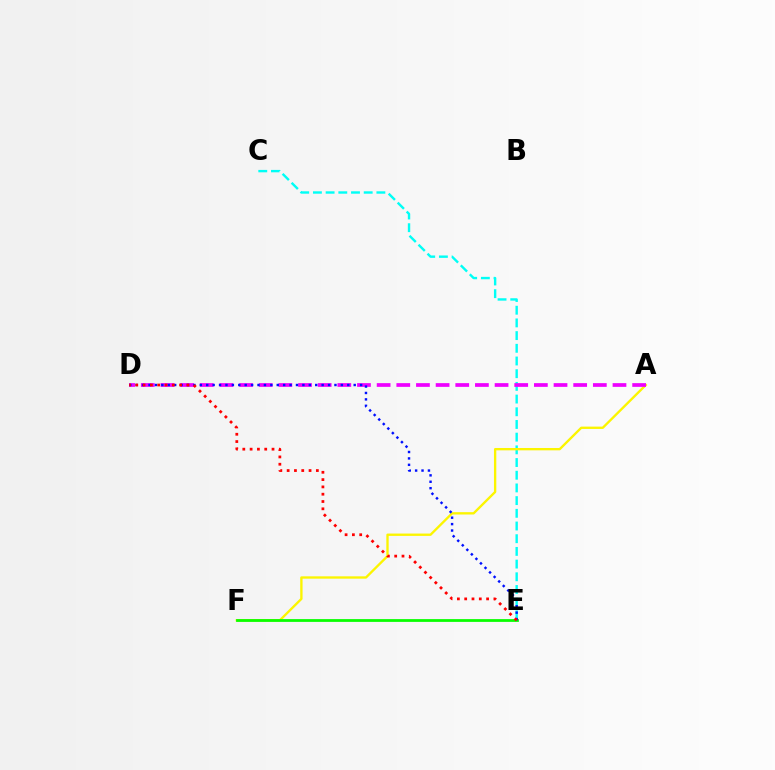{('C', 'E'): [{'color': '#00fff6', 'line_style': 'dashed', 'thickness': 1.72}], ('A', 'F'): [{'color': '#fcf500', 'line_style': 'solid', 'thickness': 1.69}], ('A', 'D'): [{'color': '#ee00ff', 'line_style': 'dashed', 'thickness': 2.67}], ('E', 'F'): [{'color': '#08ff00', 'line_style': 'solid', 'thickness': 2.0}], ('D', 'E'): [{'color': '#0010ff', 'line_style': 'dotted', 'thickness': 1.74}, {'color': '#ff0000', 'line_style': 'dotted', 'thickness': 1.98}]}